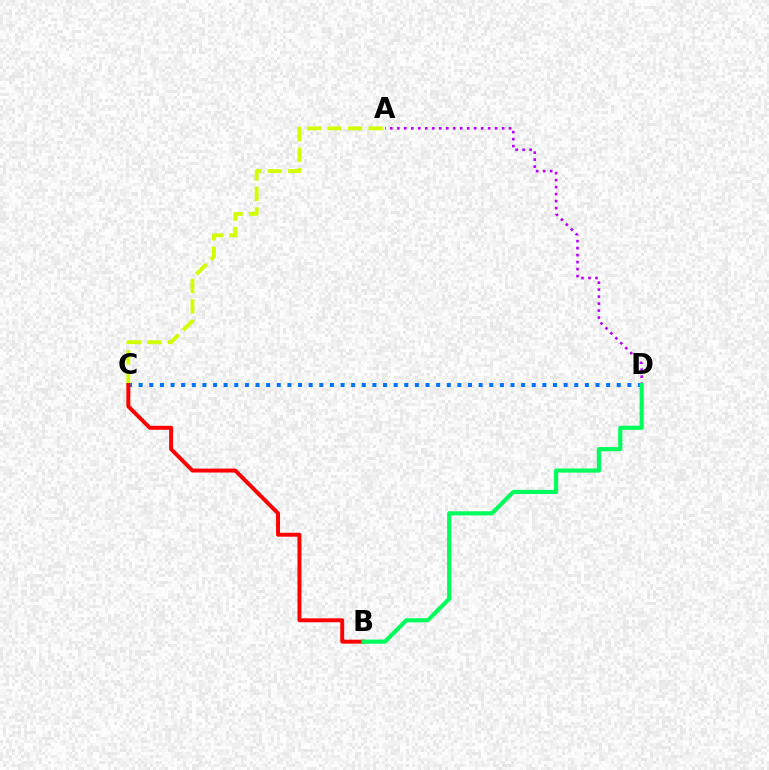{('C', 'D'): [{'color': '#0074ff', 'line_style': 'dotted', 'thickness': 2.89}], ('A', 'C'): [{'color': '#d1ff00', 'line_style': 'dashed', 'thickness': 2.79}], ('B', 'C'): [{'color': '#ff0000', 'line_style': 'solid', 'thickness': 2.84}], ('A', 'D'): [{'color': '#b900ff', 'line_style': 'dotted', 'thickness': 1.9}], ('B', 'D'): [{'color': '#00ff5c', 'line_style': 'solid', 'thickness': 2.99}]}